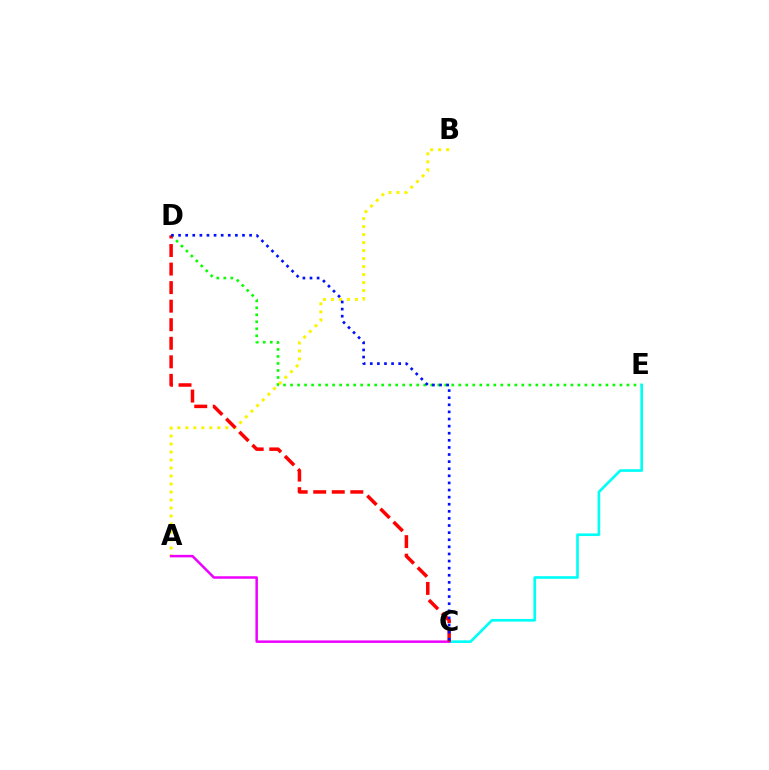{('D', 'E'): [{'color': '#08ff00', 'line_style': 'dotted', 'thickness': 1.9}], ('C', 'E'): [{'color': '#00fff6', 'line_style': 'solid', 'thickness': 1.9}], ('A', 'B'): [{'color': '#fcf500', 'line_style': 'dotted', 'thickness': 2.17}], ('A', 'C'): [{'color': '#ee00ff', 'line_style': 'solid', 'thickness': 1.8}], ('C', 'D'): [{'color': '#ff0000', 'line_style': 'dashed', 'thickness': 2.52}, {'color': '#0010ff', 'line_style': 'dotted', 'thickness': 1.93}]}